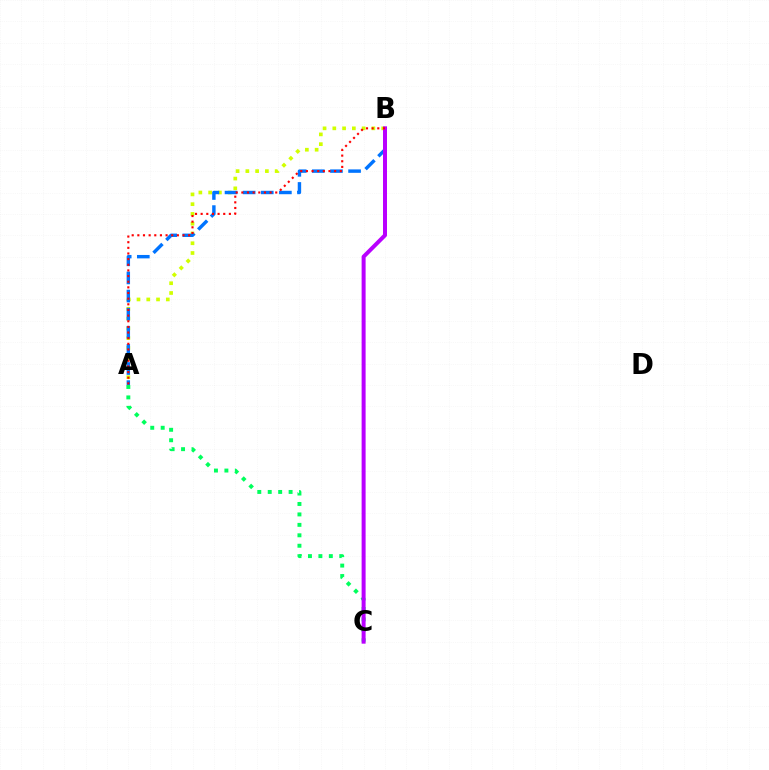{('A', 'B'): [{'color': '#d1ff00', 'line_style': 'dotted', 'thickness': 2.65}, {'color': '#0074ff', 'line_style': 'dashed', 'thickness': 2.46}, {'color': '#ff0000', 'line_style': 'dotted', 'thickness': 1.53}], ('A', 'C'): [{'color': '#00ff5c', 'line_style': 'dotted', 'thickness': 2.84}], ('B', 'C'): [{'color': '#b900ff', 'line_style': 'solid', 'thickness': 2.87}]}